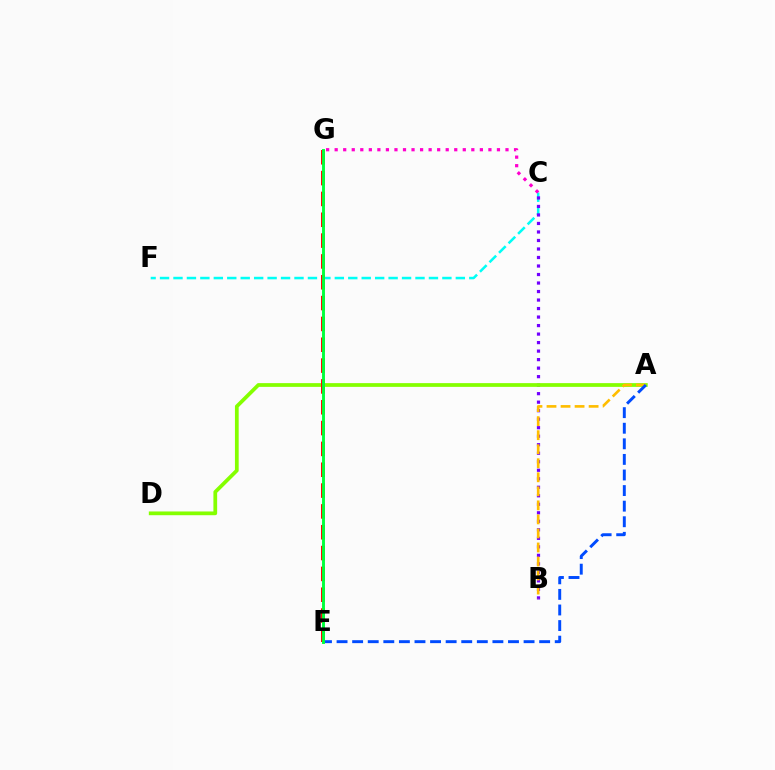{('C', 'F'): [{'color': '#00fff6', 'line_style': 'dashed', 'thickness': 1.83}], ('B', 'C'): [{'color': '#7200ff', 'line_style': 'dotted', 'thickness': 2.31}], ('C', 'G'): [{'color': '#ff00cf', 'line_style': 'dotted', 'thickness': 2.32}], ('A', 'D'): [{'color': '#84ff00', 'line_style': 'solid', 'thickness': 2.69}], ('A', 'B'): [{'color': '#ffbd00', 'line_style': 'dashed', 'thickness': 1.91}], ('E', 'G'): [{'color': '#ff0000', 'line_style': 'dashed', 'thickness': 2.83}, {'color': '#00ff39', 'line_style': 'solid', 'thickness': 2.09}], ('A', 'E'): [{'color': '#004bff', 'line_style': 'dashed', 'thickness': 2.12}]}